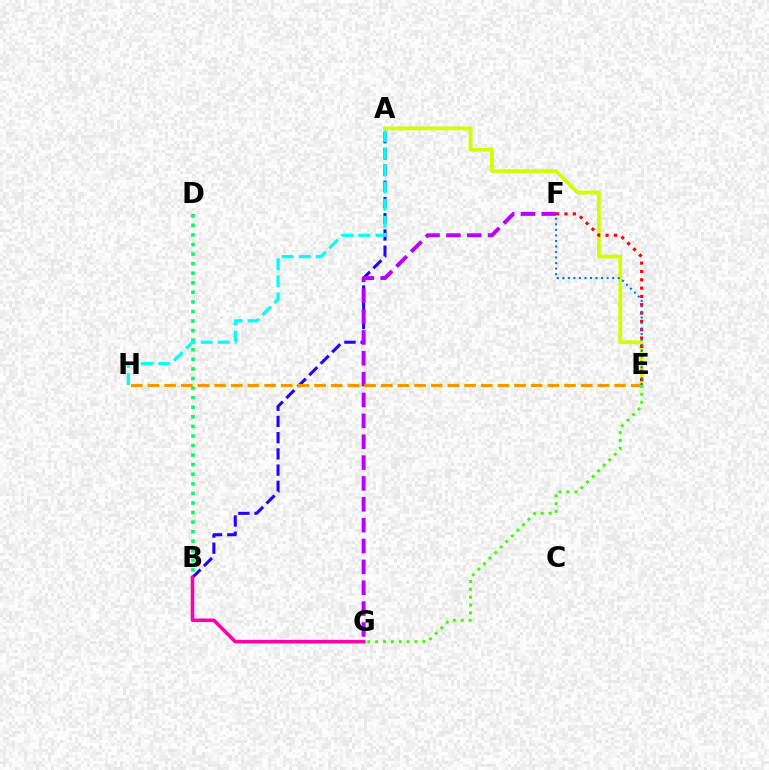{('A', 'B'): [{'color': '#2500ff', 'line_style': 'dashed', 'thickness': 2.2}], ('B', 'D'): [{'color': '#00ff5c', 'line_style': 'dotted', 'thickness': 2.6}], ('A', 'H'): [{'color': '#00fff6', 'line_style': 'dashed', 'thickness': 2.32}], ('F', 'G'): [{'color': '#b900ff', 'line_style': 'dashed', 'thickness': 2.83}], ('A', 'E'): [{'color': '#d1ff00', 'line_style': 'solid', 'thickness': 2.73}], ('B', 'G'): [{'color': '#ff00ac', 'line_style': 'solid', 'thickness': 2.56}], ('E', 'H'): [{'color': '#ff9400', 'line_style': 'dashed', 'thickness': 2.26}], ('E', 'G'): [{'color': '#3dff00', 'line_style': 'dotted', 'thickness': 2.14}], ('E', 'F'): [{'color': '#ff0000', 'line_style': 'dotted', 'thickness': 2.26}, {'color': '#0074ff', 'line_style': 'dotted', 'thickness': 1.51}]}